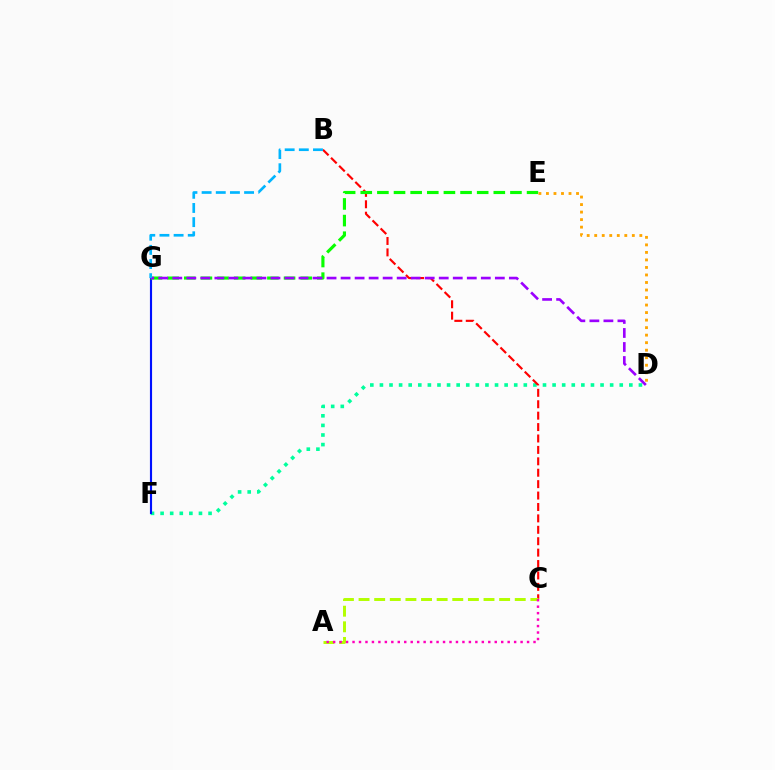{('D', 'F'): [{'color': '#00ff9d', 'line_style': 'dotted', 'thickness': 2.61}], ('B', 'C'): [{'color': '#ff0000', 'line_style': 'dashed', 'thickness': 1.55}], ('F', 'G'): [{'color': '#0010ff', 'line_style': 'solid', 'thickness': 1.54}], ('E', 'G'): [{'color': '#08ff00', 'line_style': 'dashed', 'thickness': 2.26}], ('D', 'E'): [{'color': '#ffa500', 'line_style': 'dotted', 'thickness': 2.04}], ('D', 'G'): [{'color': '#9b00ff', 'line_style': 'dashed', 'thickness': 1.91}], ('A', 'C'): [{'color': '#b3ff00', 'line_style': 'dashed', 'thickness': 2.12}, {'color': '#ff00bd', 'line_style': 'dotted', 'thickness': 1.76}], ('B', 'G'): [{'color': '#00b5ff', 'line_style': 'dashed', 'thickness': 1.92}]}